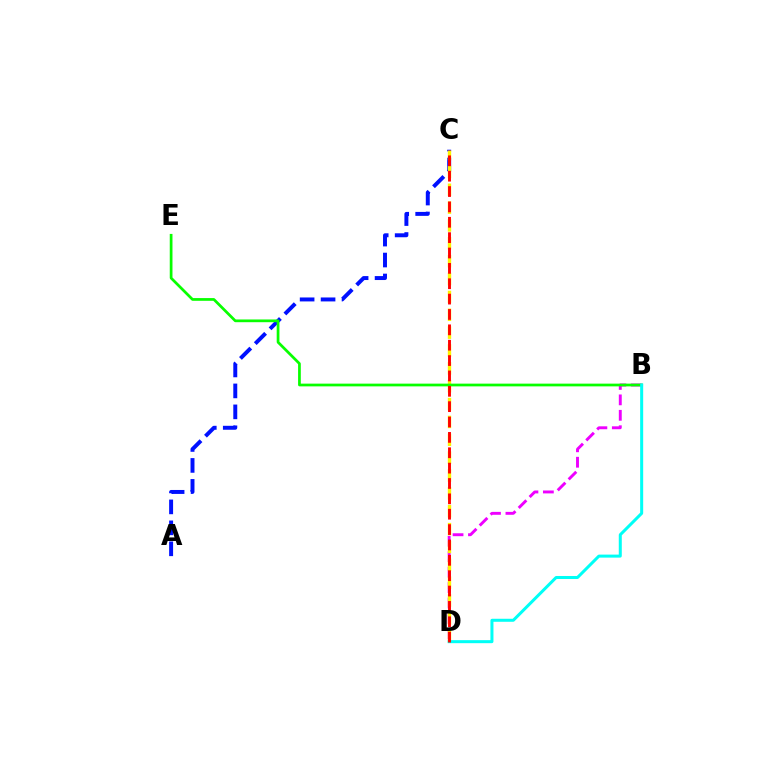{('A', 'C'): [{'color': '#0010ff', 'line_style': 'dashed', 'thickness': 2.85}], ('B', 'D'): [{'color': '#ee00ff', 'line_style': 'dashed', 'thickness': 2.1}, {'color': '#00fff6', 'line_style': 'solid', 'thickness': 2.17}], ('C', 'D'): [{'color': '#fcf500', 'line_style': 'dashed', 'thickness': 2.43}, {'color': '#ff0000', 'line_style': 'dashed', 'thickness': 2.09}], ('B', 'E'): [{'color': '#08ff00', 'line_style': 'solid', 'thickness': 1.97}]}